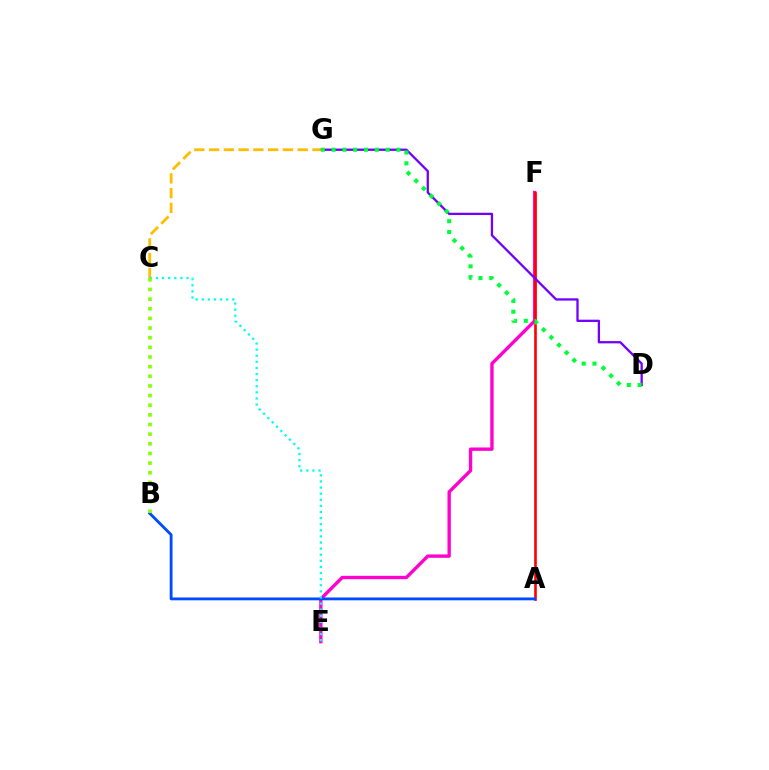{('E', 'F'): [{'color': '#ff00cf', 'line_style': 'solid', 'thickness': 2.42}], ('A', 'F'): [{'color': '#ff0000', 'line_style': 'solid', 'thickness': 1.89}], ('A', 'B'): [{'color': '#004bff', 'line_style': 'solid', 'thickness': 2.04}], ('D', 'G'): [{'color': '#7200ff', 'line_style': 'solid', 'thickness': 1.65}, {'color': '#00ff39', 'line_style': 'dotted', 'thickness': 2.93}], ('C', 'G'): [{'color': '#ffbd00', 'line_style': 'dashed', 'thickness': 2.01}], ('C', 'E'): [{'color': '#00fff6', 'line_style': 'dotted', 'thickness': 1.66}], ('B', 'C'): [{'color': '#84ff00', 'line_style': 'dotted', 'thickness': 2.62}]}